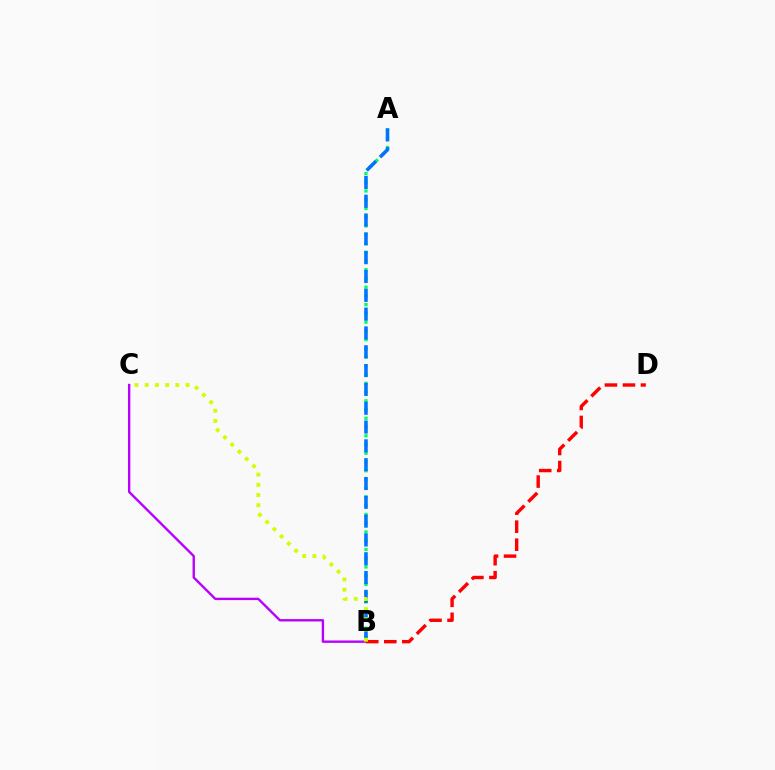{('A', 'B'): [{'color': '#00ff5c', 'line_style': 'dotted', 'thickness': 2.38}, {'color': '#0074ff', 'line_style': 'dashed', 'thickness': 2.56}], ('B', 'C'): [{'color': '#b900ff', 'line_style': 'solid', 'thickness': 1.71}, {'color': '#d1ff00', 'line_style': 'dotted', 'thickness': 2.78}], ('B', 'D'): [{'color': '#ff0000', 'line_style': 'dashed', 'thickness': 2.45}]}